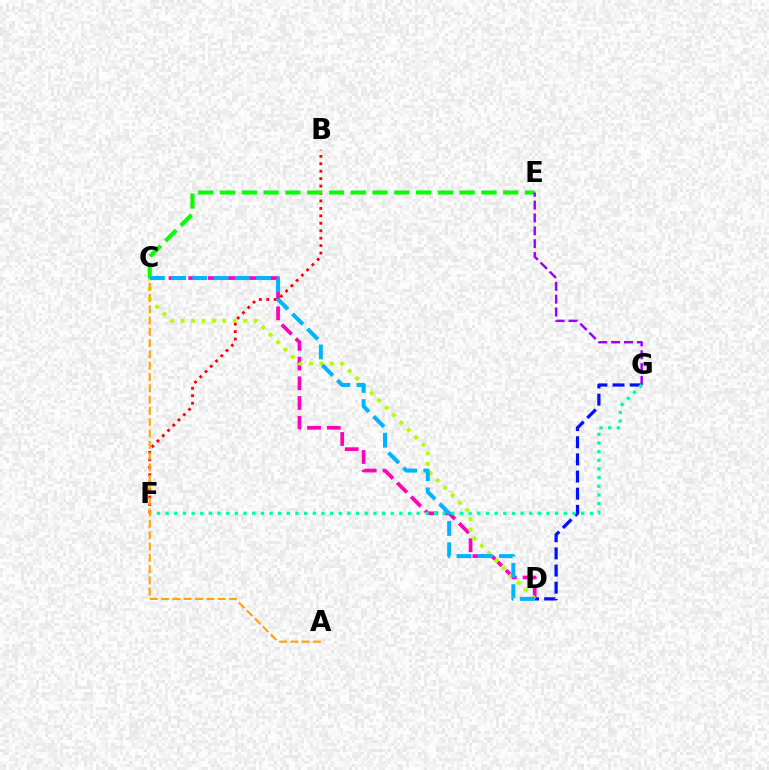{('C', 'D'): [{'color': '#ff00bd', 'line_style': 'dashed', 'thickness': 2.68}, {'color': '#b3ff00', 'line_style': 'dotted', 'thickness': 2.84}, {'color': '#00b5ff', 'line_style': 'dashed', 'thickness': 2.88}], ('D', 'G'): [{'color': '#0010ff', 'line_style': 'dashed', 'thickness': 2.33}], ('B', 'F'): [{'color': '#ff0000', 'line_style': 'dotted', 'thickness': 2.02}], ('C', 'E'): [{'color': '#08ff00', 'line_style': 'dashed', 'thickness': 2.96}], ('E', 'G'): [{'color': '#9b00ff', 'line_style': 'dashed', 'thickness': 1.75}], ('F', 'G'): [{'color': '#00ff9d', 'line_style': 'dotted', 'thickness': 2.35}], ('A', 'C'): [{'color': '#ffa500', 'line_style': 'dashed', 'thickness': 1.53}]}